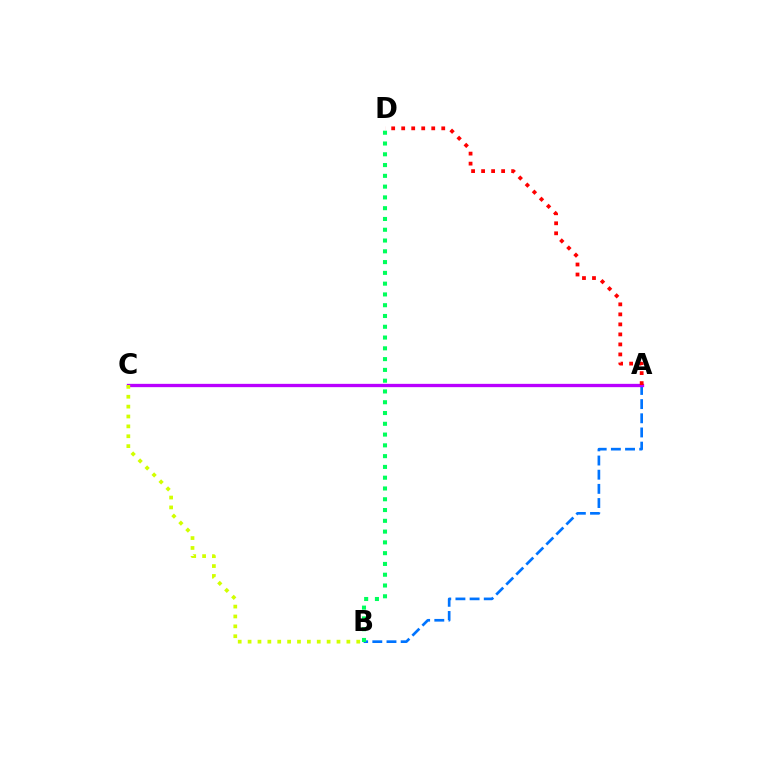{('A', 'B'): [{'color': '#0074ff', 'line_style': 'dashed', 'thickness': 1.92}], ('A', 'C'): [{'color': '#b900ff', 'line_style': 'solid', 'thickness': 2.38}], ('A', 'D'): [{'color': '#ff0000', 'line_style': 'dotted', 'thickness': 2.72}], ('B', 'C'): [{'color': '#d1ff00', 'line_style': 'dotted', 'thickness': 2.68}], ('B', 'D'): [{'color': '#00ff5c', 'line_style': 'dotted', 'thickness': 2.93}]}